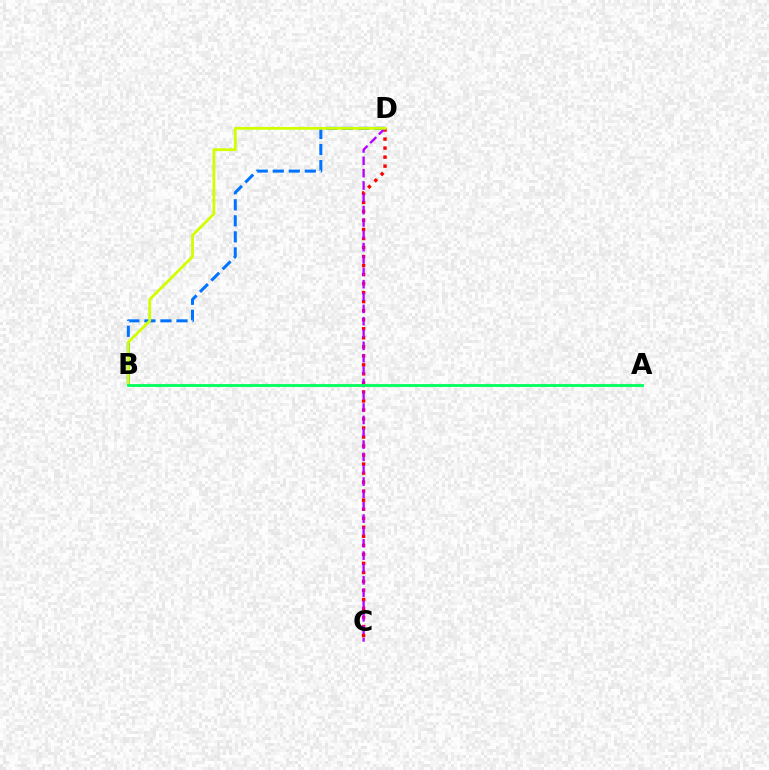{('C', 'D'): [{'color': '#ff0000', 'line_style': 'dotted', 'thickness': 2.45}, {'color': '#b900ff', 'line_style': 'dashed', 'thickness': 1.68}], ('B', 'D'): [{'color': '#0074ff', 'line_style': 'dashed', 'thickness': 2.18}, {'color': '#d1ff00', 'line_style': 'solid', 'thickness': 2.01}], ('A', 'B'): [{'color': '#00ff5c', 'line_style': 'solid', 'thickness': 2.02}]}